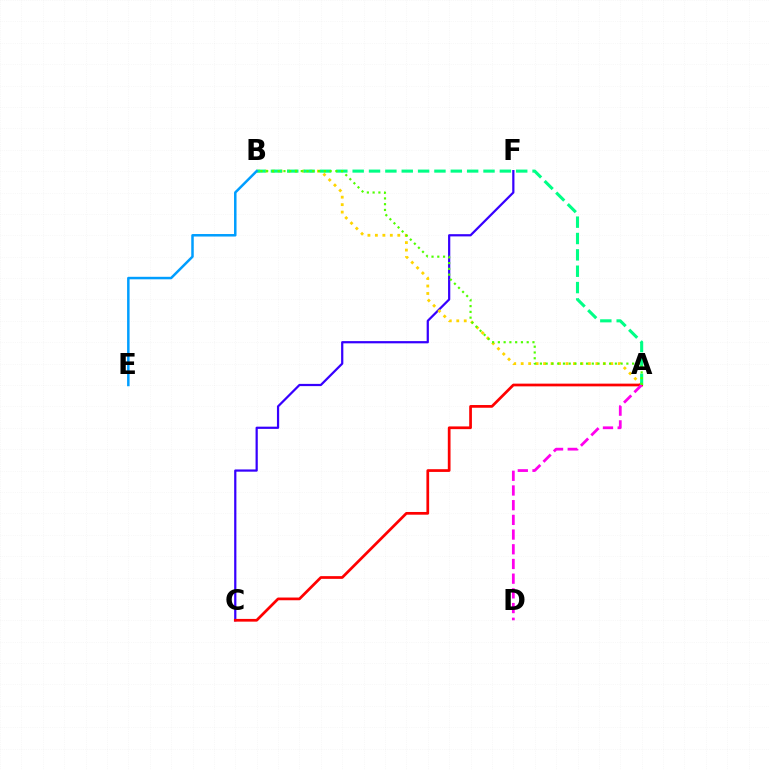{('C', 'F'): [{'color': '#3700ff', 'line_style': 'solid', 'thickness': 1.6}], ('A', 'B'): [{'color': '#ffd500', 'line_style': 'dotted', 'thickness': 2.03}, {'color': '#00ff86', 'line_style': 'dashed', 'thickness': 2.22}, {'color': '#4fff00', 'line_style': 'dotted', 'thickness': 1.57}], ('A', 'C'): [{'color': '#ff0000', 'line_style': 'solid', 'thickness': 1.96}], ('B', 'E'): [{'color': '#009eff', 'line_style': 'solid', 'thickness': 1.8}], ('A', 'D'): [{'color': '#ff00ed', 'line_style': 'dashed', 'thickness': 2.0}]}